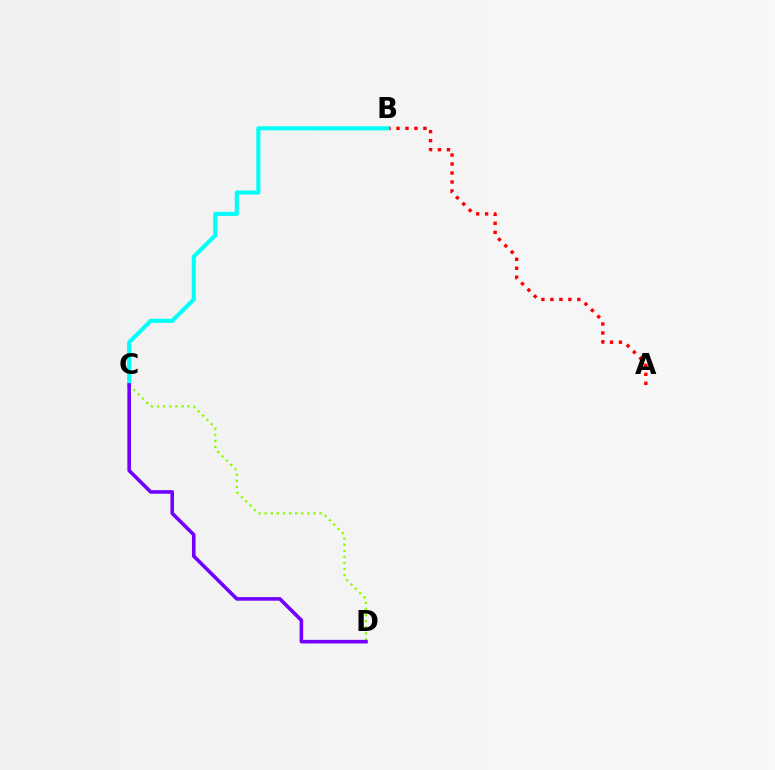{('A', 'B'): [{'color': '#ff0000', 'line_style': 'dotted', 'thickness': 2.44}], ('C', 'D'): [{'color': '#84ff00', 'line_style': 'dotted', 'thickness': 1.66}, {'color': '#7200ff', 'line_style': 'solid', 'thickness': 2.59}], ('B', 'C'): [{'color': '#00fff6', 'line_style': 'solid', 'thickness': 2.95}]}